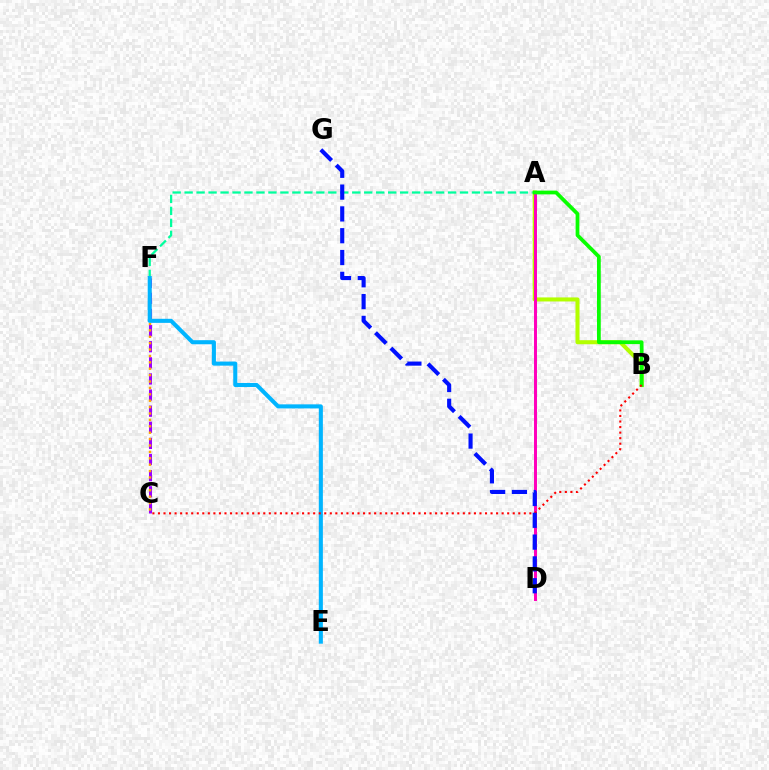{('A', 'F'): [{'color': '#00ff9d', 'line_style': 'dashed', 'thickness': 1.63}], ('C', 'F'): [{'color': '#9b00ff', 'line_style': 'dashed', 'thickness': 2.19}, {'color': '#ffa500', 'line_style': 'dotted', 'thickness': 1.74}], ('A', 'B'): [{'color': '#b3ff00', 'line_style': 'solid', 'thickness': 2.91}, {'color': '#08ff00', 'line_style': 'solid', 'thickness': 2.7}], ('E', 'F'): [{'color': '#00b5ff', 'line_style': 'solid', 'thickness': 2.93}], ('A', 'D'): [{'color': '#ff00bd', 'line_style': 'solid', 'thickness': 2.14}], ('B', 'C'): [{'color': '#ff0000', 'line_style': 'dotted', 'thickness': 1.51}], ('D', 'G'): [{'color': '#0010ff', 'line_style': 'dashed', 'thickness': 2.96}]}